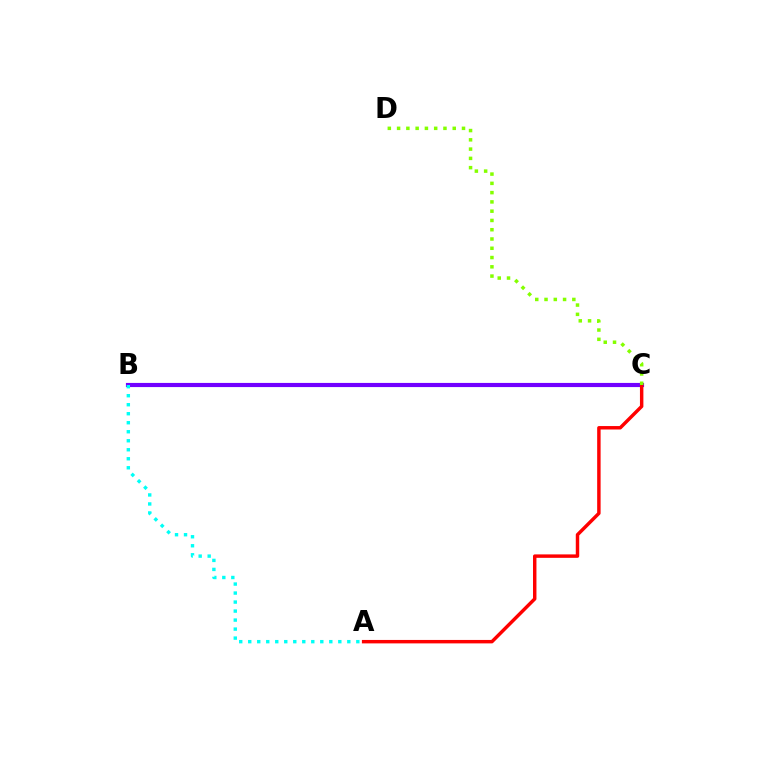{('B', 'C'): [{'color': '#7200ff', 'line_style': 'solid', 'thickness': 2.99}], ('A', 'B'): [{'color': '#00fff6', 'line_style': 'dotted', 'thickness': 2.45}], ('A', 'C'): [{'color': '#ff0000', 'line_style': 'solid', 'thickness': 2.48}], ('C', 'D'): [{'color': '#84ff00', 'line_style': 'dotted', 'thickness': 2.52}]}